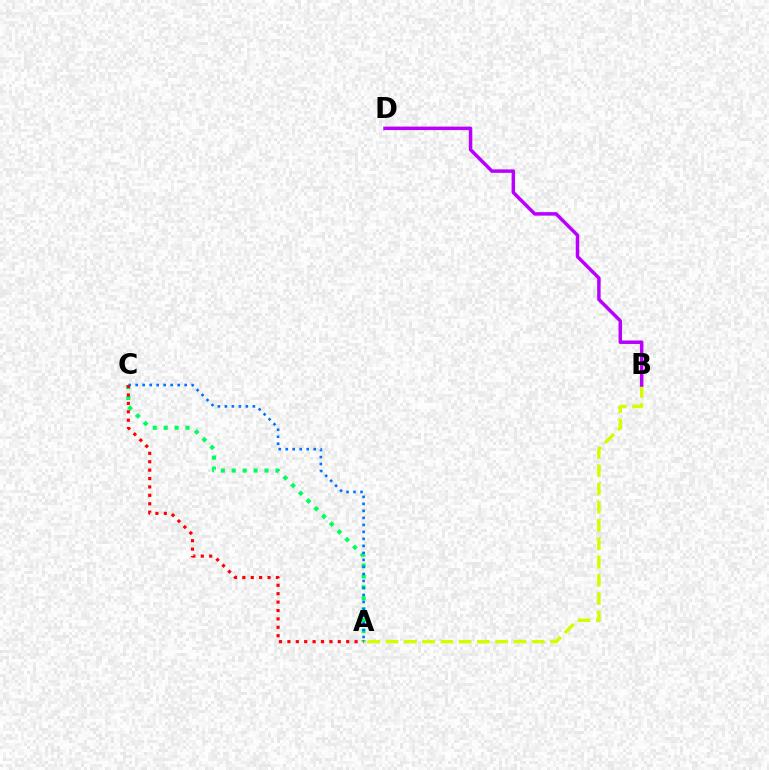{('A', 'C'): [{'color': '#00ff5c', 'line_style': 'dotted', 'thickness': 2.97}, {'color': '#0074ff', 'line_style': 'dotted', 'thickness': 1.9}, {'color': '#ff0000', 'line_style': 'dotted', 'thickness': 2.28}], ('A', 'B'): [{'color': '#d1ff00', 'line_style': 'dashed', 'thickness': 2.48}], ('B', 'D'): [{'color': '#b900ff', 'line_style': 'solid', 'thickness': 2.51}]}